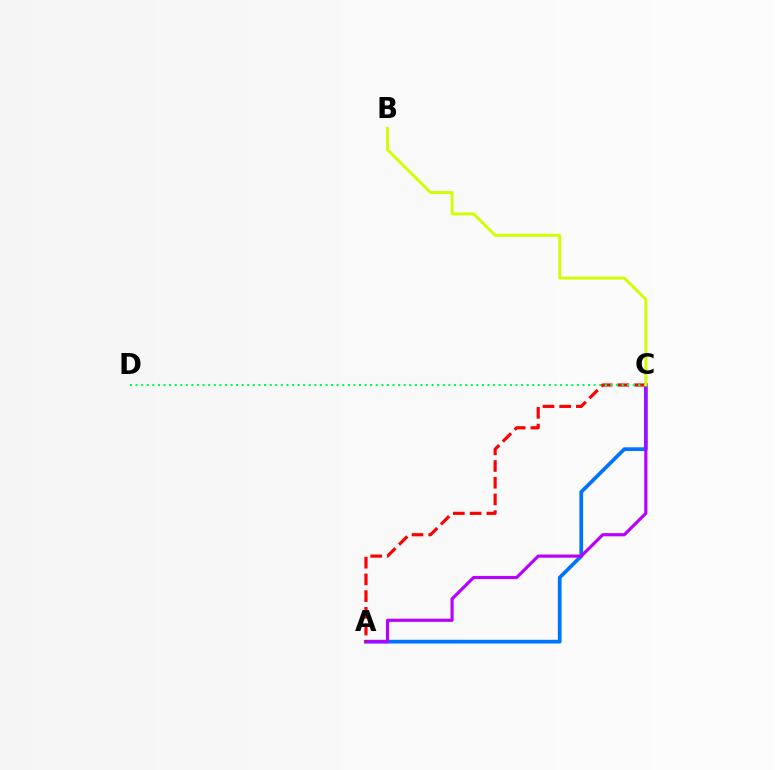{('A', 'C'): [{'color': '#0074ff', 'line_style': 'solid', 'thickness': 2.69}, {'color': '#b900ff', 'line_style': 'solid', 'thickness': 2.27}, {'color': '#ff0000', 'line_style': 'dashed', 'thickness': 2.27}], ('C', 'D'): [{'color': '#00ff5c', 'line_style': 'dotted', 'thickness': 1.52}], ('B', 'C'): [{'color': '#d1ff00', 'line_style': 'solid', 'thickness': 2.1}]}